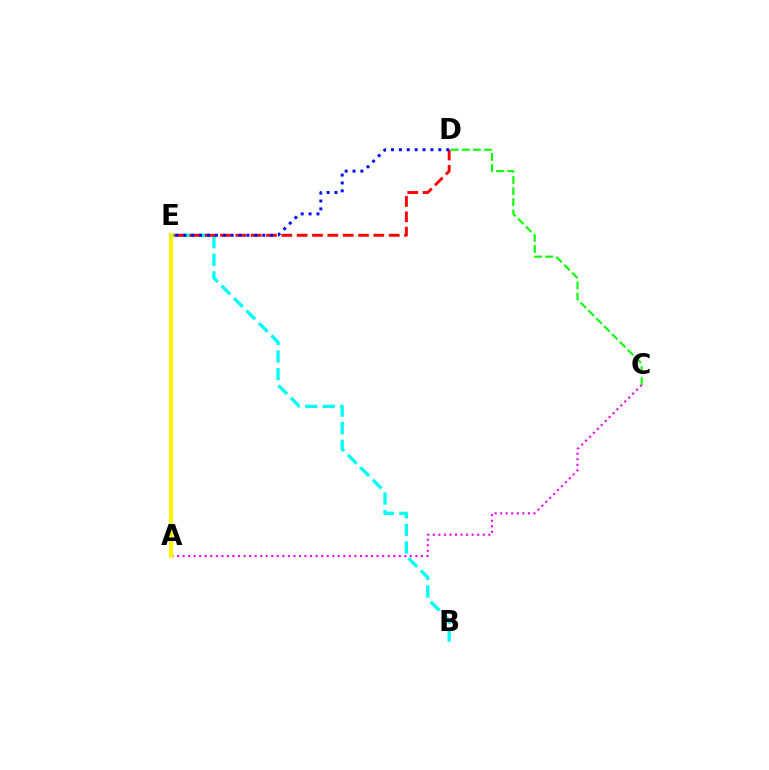{('B', 'E'): [{'color': '#00fff6', 'line_style': 'dashed', 'thickness': 2.39}], ('C', 'D'): [{'color': '#08ff00', 'line_style': 'dashed', 'thickness': 1.51}], ('D', 'E'): [{'color': '#ff0000', 'line_style': 'dashed', 'thickness': 2.08}, {'color': '#0010ff', 'line_style': 'dotted', 'thickness': 2.14}], ('A', 'C'): [{'color': '#ee00ff', 'line_style': 'dotted', 'thickness': 1.51}], ('A', 'E'): [{'color': '#fcf500', 'line_style': 'solid', 'thickness': 2.94}]}